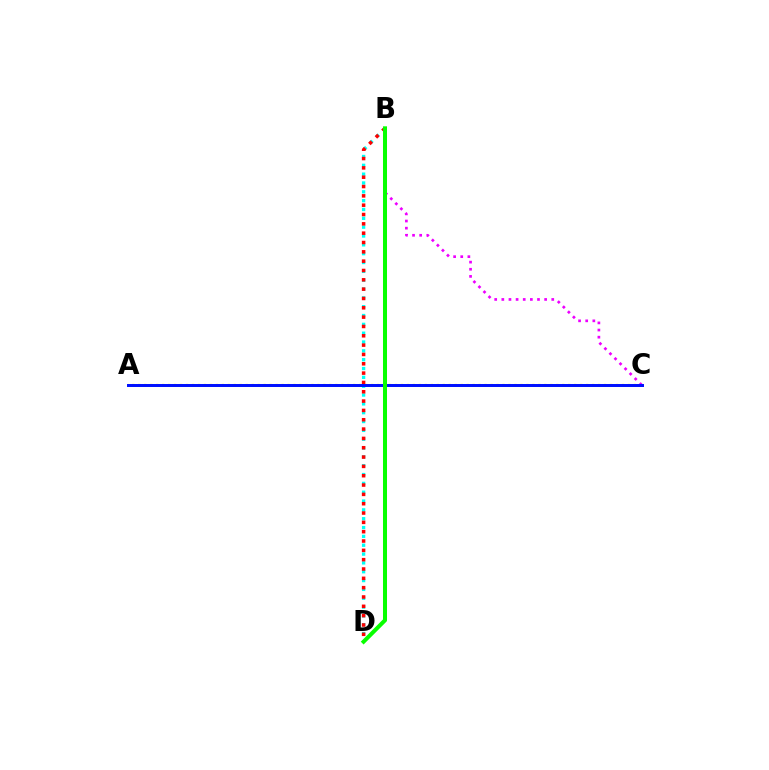{('B', 'D'): [{'color': '#00fff6', 'line_style': 'dotted', 'thickness': 2.4}, {'color': '#ff0000', 'line_style': 'dotted', 'thickness': 2.53}, {'color': '#08ff00', 'line_style': 'solid', 'thickness': 2.9}], ('A', 'C'): [{'color': '#fcf500', 'line_style': 'dotted', 'thickness': 1.62}, {'color': '#0010ff', 'line_style': 'solid', 'thickness': 2.14}], ('B', 'C'): [{'color': '#ee00ff', 'line_style': 'dotted', 'thickness': 1.94}]}